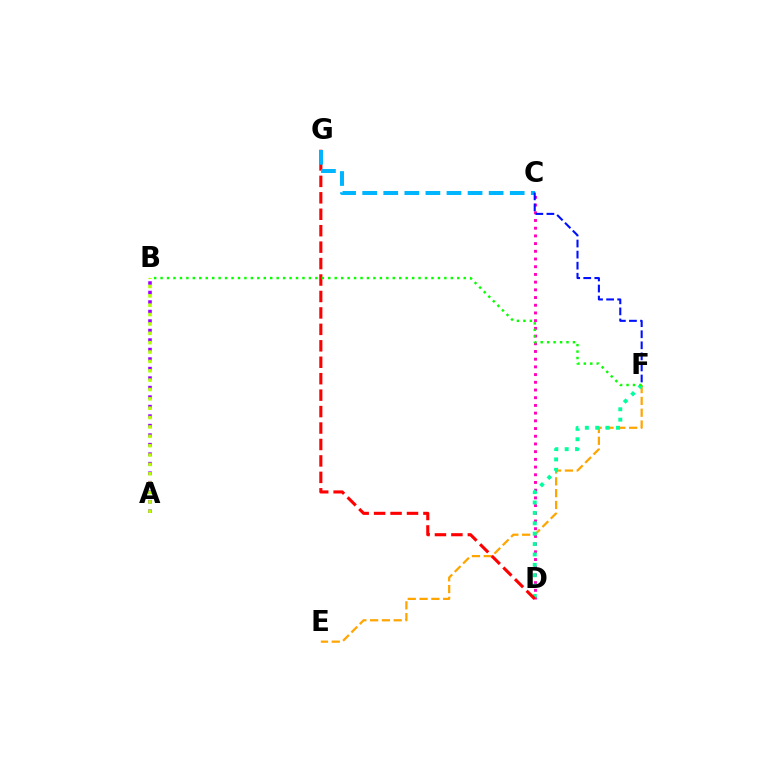{('E', 'F'): [{'color': '#ffa500', 'line_style': 'dashed', 'thickness': 1.6}], ('C', 'D'): [{'color': '#ff00bd', 'line_style': 'dotted', 'thickness': 2.09}], ('D', 'F'): [{'color': '#00ff9d', 'line_style': 'dotted', 'thickness': 2.82}], ('A', 'B'): [{'color': '#9b00ff', 'line_style': 'dotted', 'thickness': 2.58}, {'color': '#b3ff00', 'line_style': 'dotted', 'thickness': 2.54}], ('D', 'G'): [{'color': '#ff0000', 'line_style': 'dashed', 'thickness': 2.23}], ('C', 'G'): [{'color': '#00b5ff', 'line_style': 'dashed', 'thickness': 2.86}], ('C', 'F'): [{'color': '#0010ff', 'line_style': 'dashed', 'thickness': 1.5}], ('B', 'F'): [{'color': '#08ff00', 'line_style': 'dotted', 'thickness': 1.75}]}